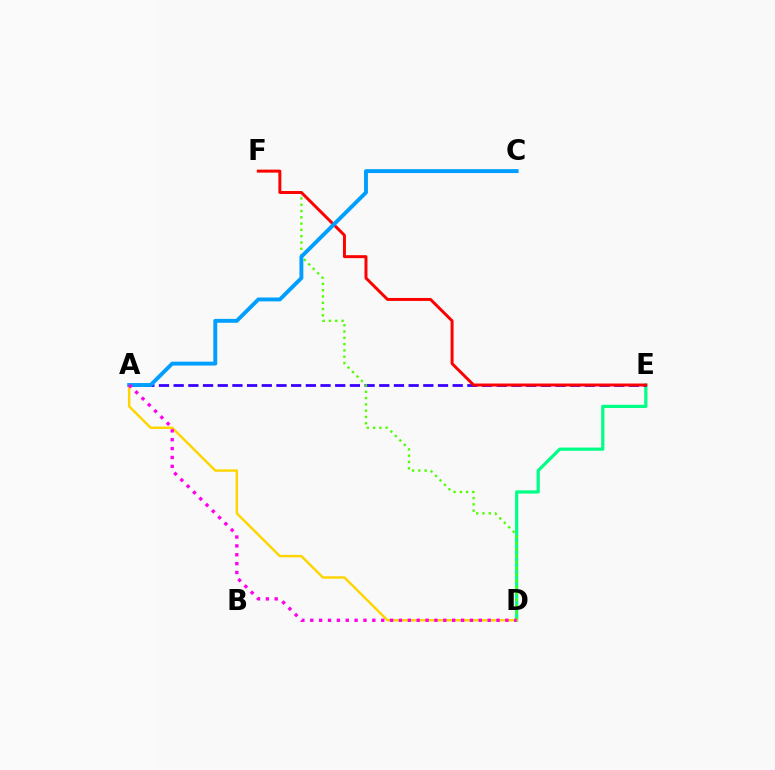{('D', 'E'): [{'color': '#00ff86', 'line_style': 'solid', 'thickness': 2.3}], ('A', 'D'): [{'color': '#ffd500', 'line_style': 'solid', 'thickness': 1.76}, {'color': '#ff00ed', 'line_style': 'dotted', 'thickness': 2.41}], ('A', 'E'): [{'color': '#3700ff', 'line_style': 'dashed', 'thickness': 1.99}], ('D', 'F'): [{'color': '#4fff00', 'line_style': 'dotted', 'thickness': 1.71}], ('E', 'F'): [{'color': '#ff0000', 'line_style': 'solid', 'thickness': 2.13}], ('A', 'C'): [{'color': '#009eff', 'line_style': 'solid', 'thickness': 2.81}]}